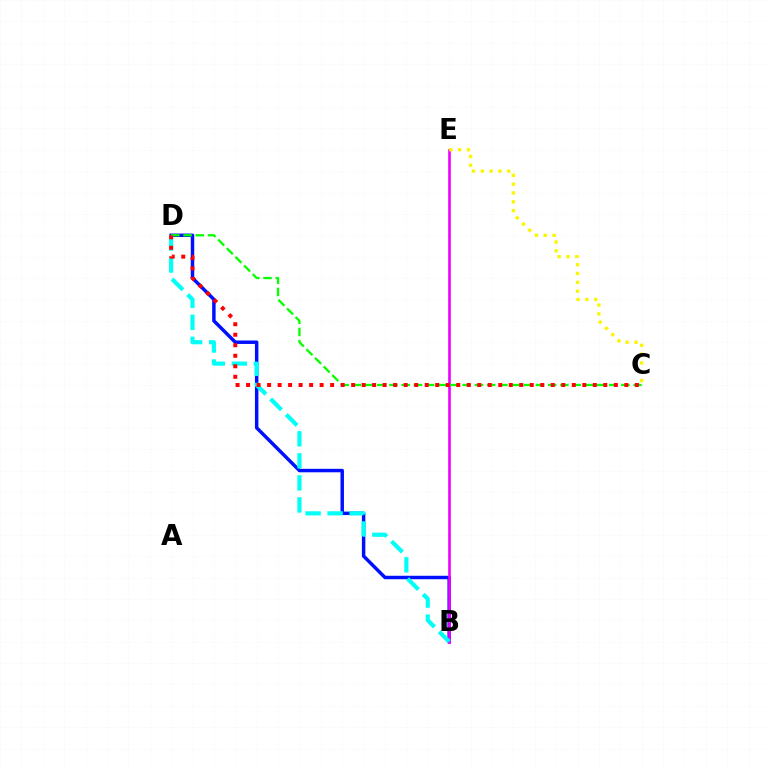{('B', 'D'): [{'color': '#0010ff', 'line_style': 'solid', 'thickness': 2.5}, {'color': '#00fff6', 'line_style': 'dashed', 'thickness': 2.99}], ('B', 'E'): [{'color': '#ee00ff', 'line_style': 'solid', 'thickness': 1.9}], ('C', 'D'): [{'color': '#08ff00', 'line_style': 'dashed', 'thickness': 1.66}, {'color': '#ff0000', 'line_style': 'dotted', 'thickness': 2.85}], ('C', 'E'): [{'color': '#fcf500', 'line_style': 'dotted', 'thickness': 2.39}]}